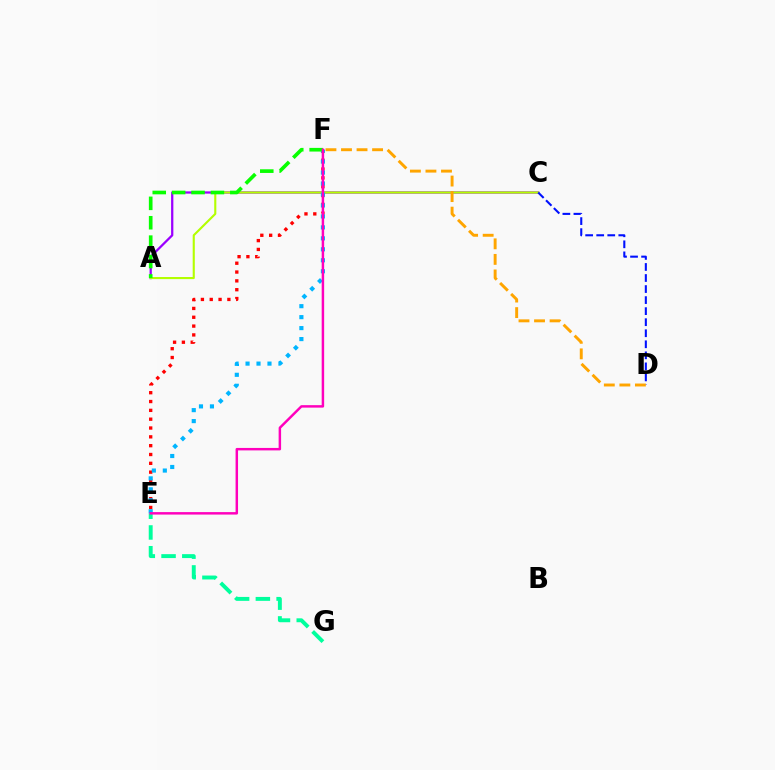{('E', 'G'): [{'color': '#00ff9d', 'line_style': 'dashed', 'thickness': 2.82}], ('A', 'C'): [{'color': '#9b00ff', 'line_style': 'solid', 'thickness': 1.63}, {'color': '#b3ff00', 'line_style': 'solid', 'thickness': 1.52}], ('E', 'F'): [{'color': '#ff0000', 'line_style': 'dotted', 'thickness': 2.4}, {'color': '#00b5ff', 'line_style': 'dotted', 'thickness': 2.98}, {'color': '#ff00bd', 'line_style': 'solid', 'thickness': 1.78}], ('C', 'D'): [{'color': '#0010ff', 'line_style': 'dashed', 'thickness': 1.5}], ('A', 'F'): [{'color': '#08ff00', 'line_style': 'dashed', 'thickness': 2.63}], ('D', 'F'): [{'color': '#ffa500', 'line_style': 'dashed', 'thickness': 2.11}]}